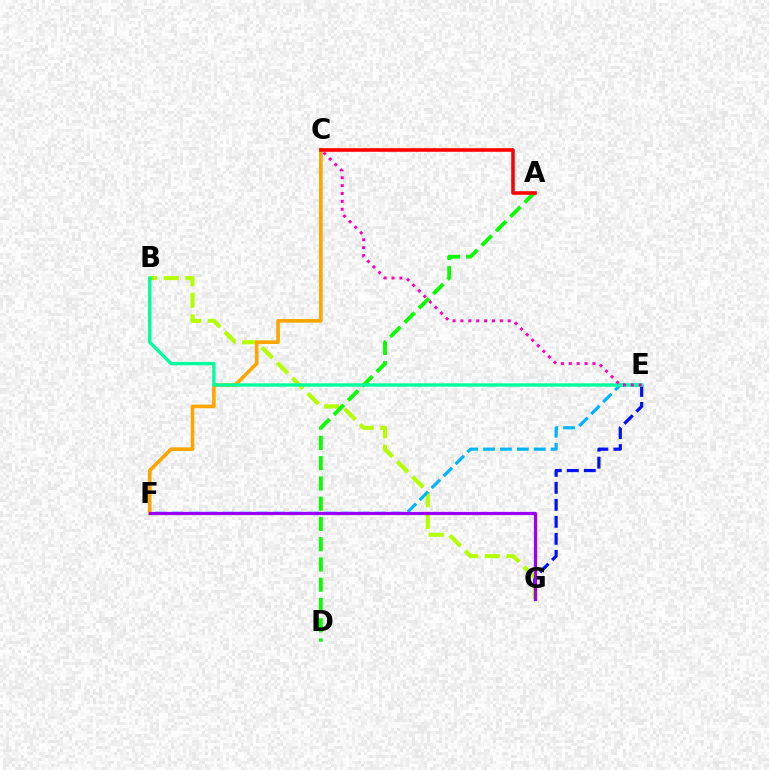{('E', 'G'): [{'color': '#0010ff', 'line_style': 'dashed', 'thickness': 2.31}], ('B', 'G'): [{'color': '#b3ff00', 'line_style': 'dashed', 'thickness': 2.95}], ('C', 'F'): [{'color': '#ffa500', 'line_style': 'solid', 'thickness': 2.6}], ('A', 'D'): [{'color': '#08ff00', 'line_style': 'dashed', 'thickness': 2.75}], ('E', 'F'): [{'color': '#00b5ff', 'line_style': 'dashed', 'thickness': 2.3}], ('B', 'E'): [{'color': '#00ff9d', 'line_style': 'solid', 'thickness': 2.42}], ('A', 'C'): [{'color': '#ff0000', 'line_style': 'solid', 'thickness': 2.57}], ('C', 'E'): [{'color': '#ff00bd', 'line_style': 'dotted', 'thickness': 2.14}], ('F', 'G'): [{'color': '#9b00ff', 'line_style': 'solid', 'thickness': 2.31}]}